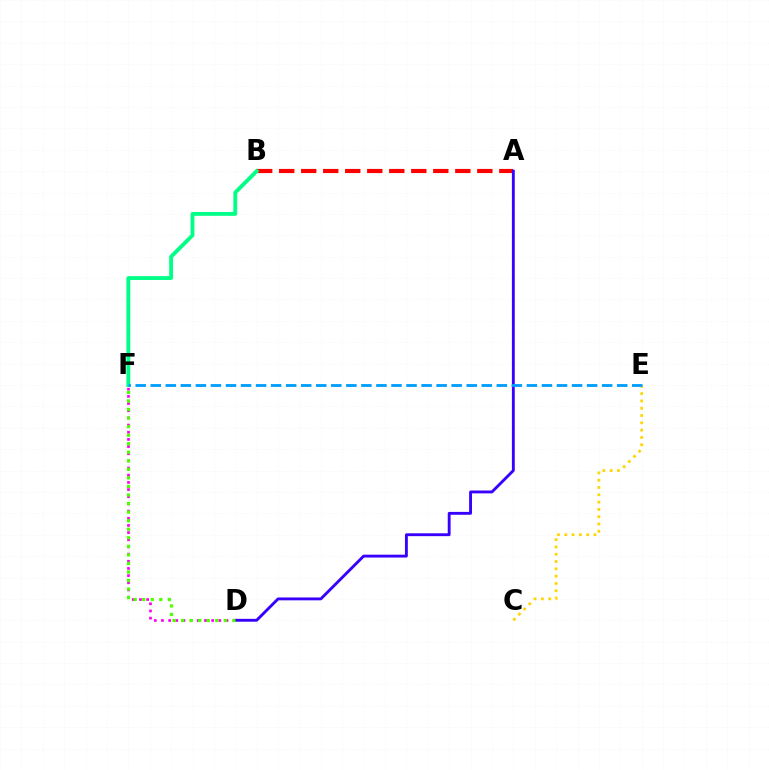{('A', 'B'): [{'color': '#ff0000', 'line_style': 'dashed', 'thickness': 2.99}], ('B', 'F'): [{'color': '#00ff86', 'line_style': 'solid', 'thickness': 2.76}], ('D', 'F'): [{'color': '#ff00ed', 'line_style': 'dotted', 'thickness': 1.95}, {'color': '#4fff00', 'line_style': 'dotted', 'thickness': 2.32}], ('A', 'D'): [{'color': '#3700ff', 'line_style': 'solid', 'thickness': 2.06}], ('C', 'E'): [{'color': '#ffd500', 'line_style': 'dotted', 'thickness': 1.98}], ('E', 'F'): [{'color': '#009eff', 'line_style': 'dashed', 'thickness': 2.04}]}